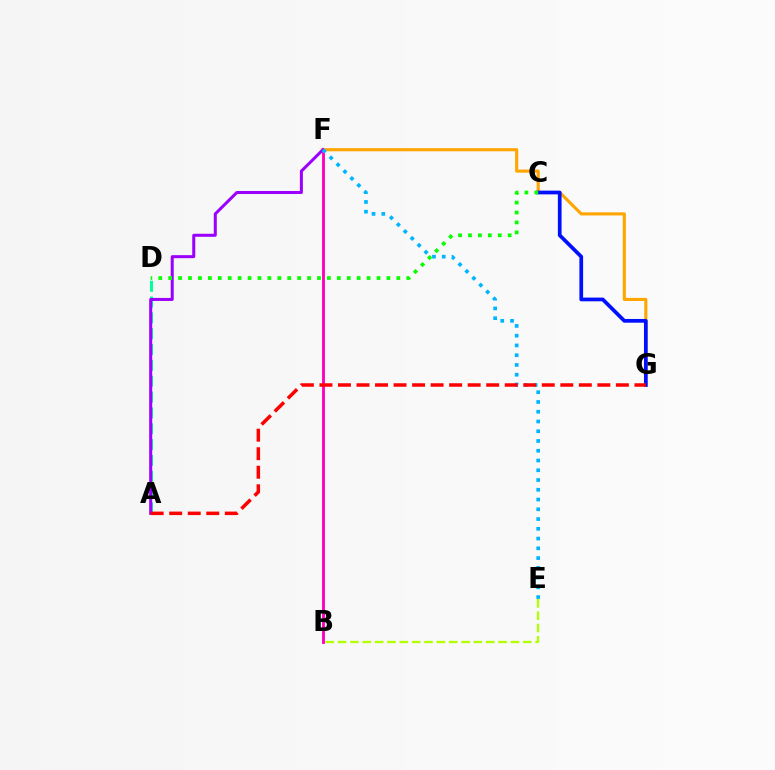{('F', 'G'): [{'color': '#ffa500', 'line_style': 'solid', 'thickness': 2.24}], ('C', 'G'): [{'color': '#0010ff', 'line_style': 'solid', 'thickness': 2.68}], ('A', 'D'): [{'color': '#00ff9d', 'line_style': 'dashed', 'thickness': 2.15}], ('B', 'E'): [{'color': '#b3ff00', 'line_style': 'dashed', 'thickness': 1.68}], ('A', 'F'): [{'color': '#9b00ff', 'line_style': 'solid', 'thickness': 2.18}], ('C', 'D'): [{'color': '#08ff00', 'line_style': 'dotted', 'thickness': 2.7}], ('B', 'F'): [{'color': '#ff00bd', 'line_style': 'solid', 'thickness': 2.07}], ('E', 'F'): [{'color': '#00b5ff', 'line_style': 'dotted', 'thickness': 2.65}], ('A', 'G'): [{'color': '#ff0000', 'line_style': 'dashed', 'thickness': 2.52}]}